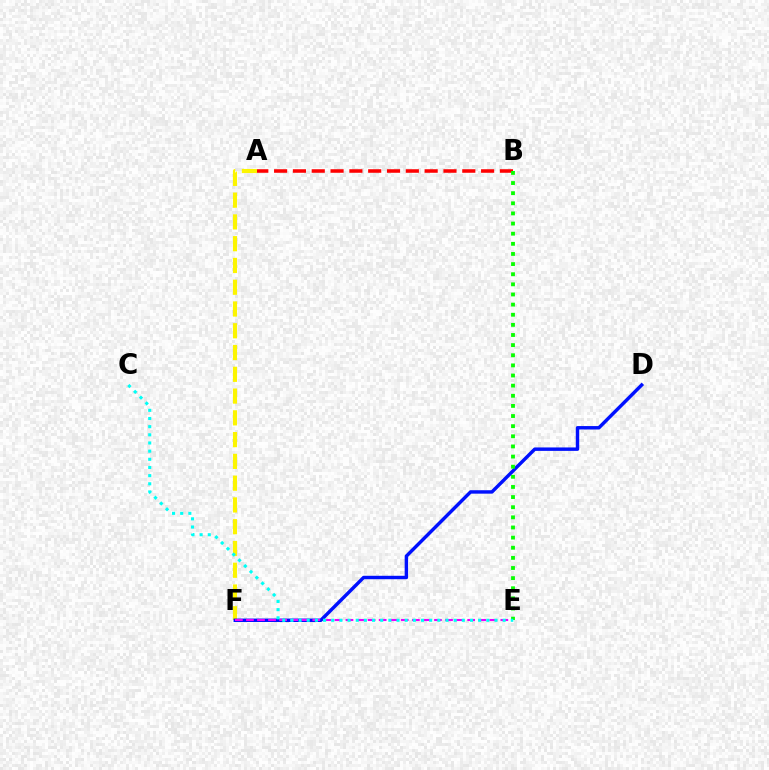{('A', 'B'): [{'color': '#ff0000', 'line_style': 'dashed', 'thickness': 2.56}], ('A', 'F'): [{'color': '#fcf500', 'line_style': 'dashed', 'thickness': 2.96}], ('D', 'F'): [{'color': '#0010ff', 'line_style': 'solid', 'thickness': 2.47}], ('B', 'E'): [{'color': '#08ff00', 'line_style': 'dotted', 'thickness': 2.75}], ('E', 'F'): [{'color': '#ee00ff', 'line_style': 'dashed', 'thickness': 1.5}], ('C', 'E'): [{'color': '#00fff6', 'line_style': 'dotted', 'thickness': 2.22}]}